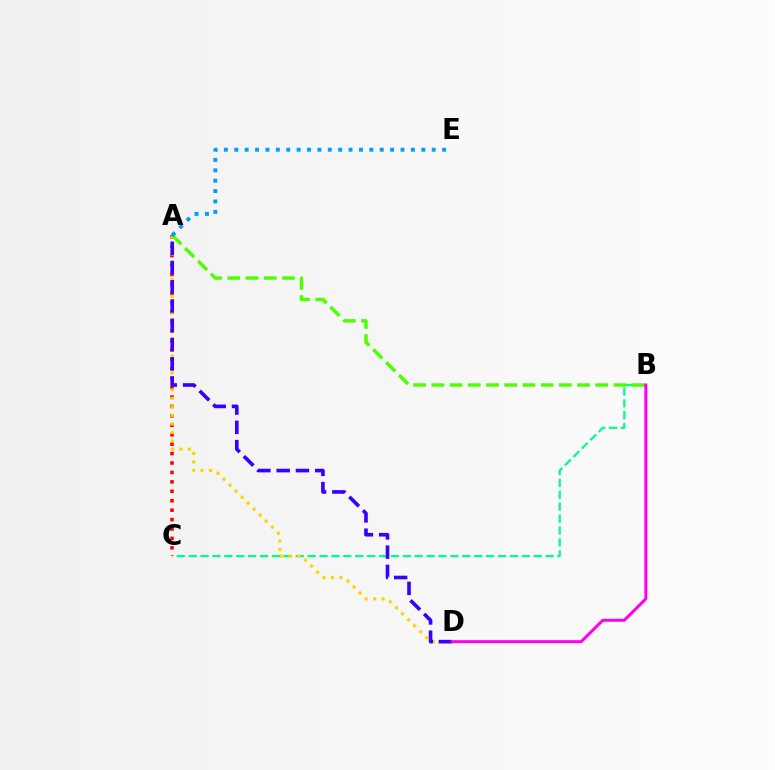{('B', 'C'): [{'color': '#00ff86', 'line_style': 'dashed', 'thickness': 1.62}], ('A', 'C'): [{'color': '#ff0000', 'line_style': 'dotted', 'thickness': 2.56}], ('A', 'D'): [{'color': '#ffd500', 'line_style': 'dotted', 'thickness': 2.31}, {'color': '#3700ff', 'line_style': 'dashed', 'thickness': 2.62}], ('A', 'B'): [{'color': '#4fff00', 'line_style': 'dashed', 'thickness': 2.47}], ('A', 'E'): [{'color': '#009eff', 'line_style': 'dotted', 'thickness': 2.82}], ('B', 'D'): [{'color': '#ff00ed', 'line_style': 'solid', 'thickness': 2.16}]}